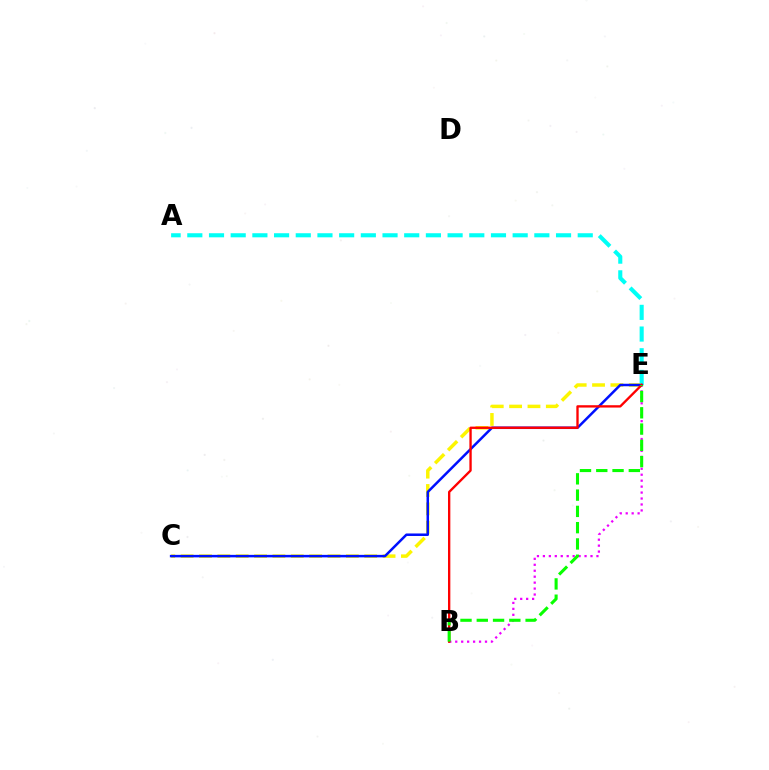{('B', 'E'): [{'color': '#ee00ff', 'line_style': 'dotted', 'thickness': 1.62}, {'color': '#ff0000', 'line_style': 'solid', 'thickness': 1.68}, {'color': '#08ff00', 'line_style': 'dashed', 'thickness': 2.21}], ('A', 'E'): [{'color': '#00fff6', 'line_style': 'dashed', 'thickness': 2.95}], ('C', 'E'): [{'color': '#fcf500', 'line_style': 'dashed', 'thickness': 2.49}, {'color': '#0010ff', 'line_style': 'solid', 'thickness': 1.8}]}